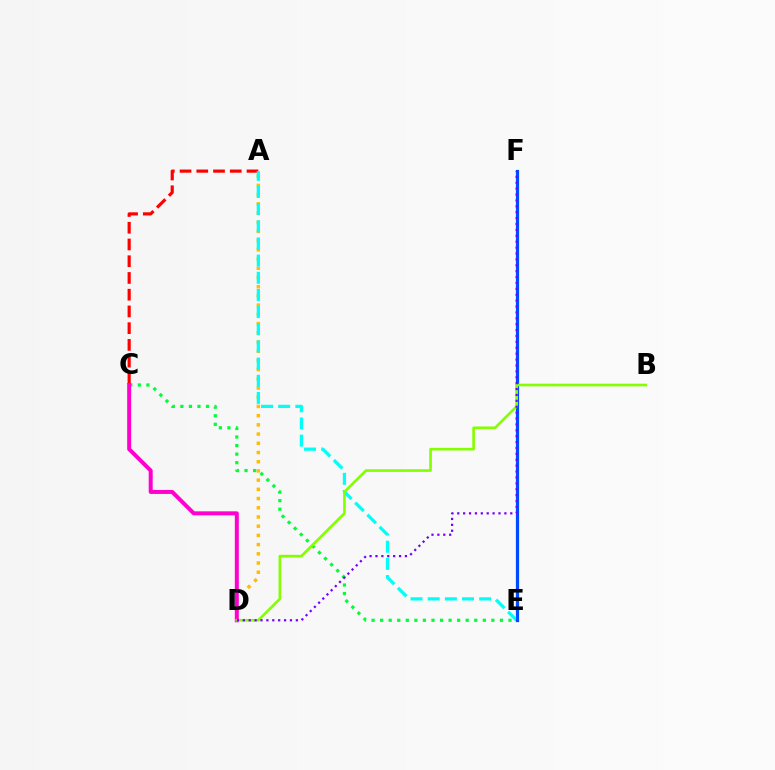{('A', 'C'): [{'color': '#ff0000', 'line_style': 'dashed', 'thickness': 2.27}], ('A', 'D'): [{'color': '#ffbd00', 'line_style': 'dotted', 'thickness': 2.5}], ('A', 'E'): [{'color': '#00fff6', 'line_style': 'dashed', 'thickness': 2.33}], ('E', 'F'): [{'color': '#004bff', 'line_style': 'solid', 'thickness': 2.32}], ('C', 'E'): [{'color': '#00ff39', 'line_style': 'dotted', 'thickness': 2.32}], ('C', 'D'): [{'color': '#ff00cf', 'line_style': 'solid', 'thickness': 2.87}], ('B', 'D'): [{'color': '#84ff00', 'line_style': 'solid', 'thickness': 1.9}], ('D', 'F'): [{'color': '#7200ff', 'line_style': 'dotted', 'thickness': 1.6}]}